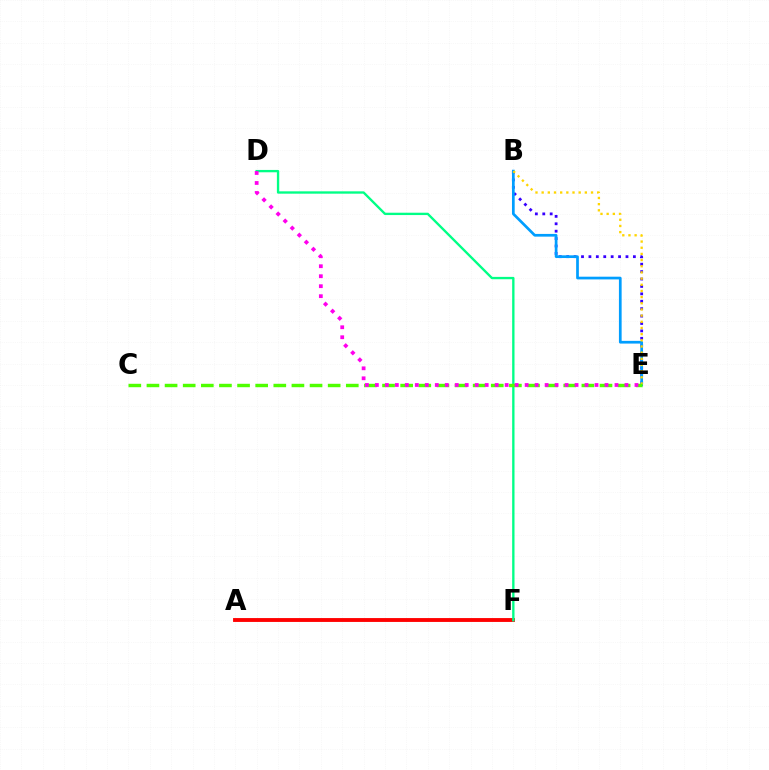{('B', 'E'): [{'color': '#3700ff', 'line_style': 'dotted', 'thickness': 2.01}, {'color': '#009eff', 'line_style': 'solid', 'thickness': 1.95}, {'color': '#ffd500', 'line_style': 'dotted', 'thickness': 1.68}], ('A', 'F'): [{'color': '#ff0000', 'line_style': 'solid', 'thickness': 2.78}], ('D', 'F'): [{'color': '#00ff86', 'line_style': 'solid', 'thickness': 1.69}], ('C', 'E'): [{'color': '#4fff00', 'line_style': 'dashed', 'thickness': 2.46}], ('D', 'E'): [{'color': '#ff00ed', 'line_style': 'dotted', 'thickness': 2.71}]}